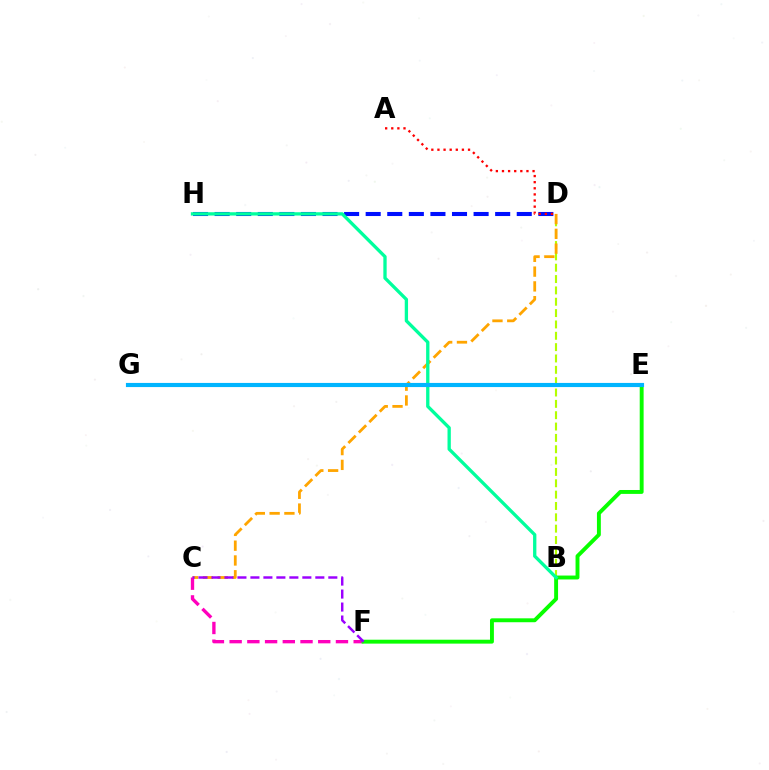{('B', 'D'): [{'color': '#b3ff00', 'line_style': 'dashed', 'thickness': 1.54}], ('D', 'H'): [{'color': '#0010ff', 'line_style': 'dashed', 'thickness': 2.93}], ('A', 'D'): [{'color': '#ff0000', 'line_style': 'dotted', 'thickness': 1.66}], ('C', 'D'): [{'color': '#ffa500', 'line_style': 'dashed', 'thickness': 2.01}], ('C', 'F'): [{'color': '#ff00bd', 'line_style': 'dashed', 'thickness': 2.41}, {'color': '#9b00ff', 'line_style': 'dashed', 'thickness': 1.76}], ('E', 'F'): [{'color': '#08ff00', 'line_style': 'solid', 'thickness': 2.81}], ('B', 'H'): [{'color': '#00ff9d', 'line_style': 'solid', 'thickness': 2.38}], ('E', 'G'): [{'color': '#00b5ff', 'line_style': 'solid', 'thickness': 2.98}]}